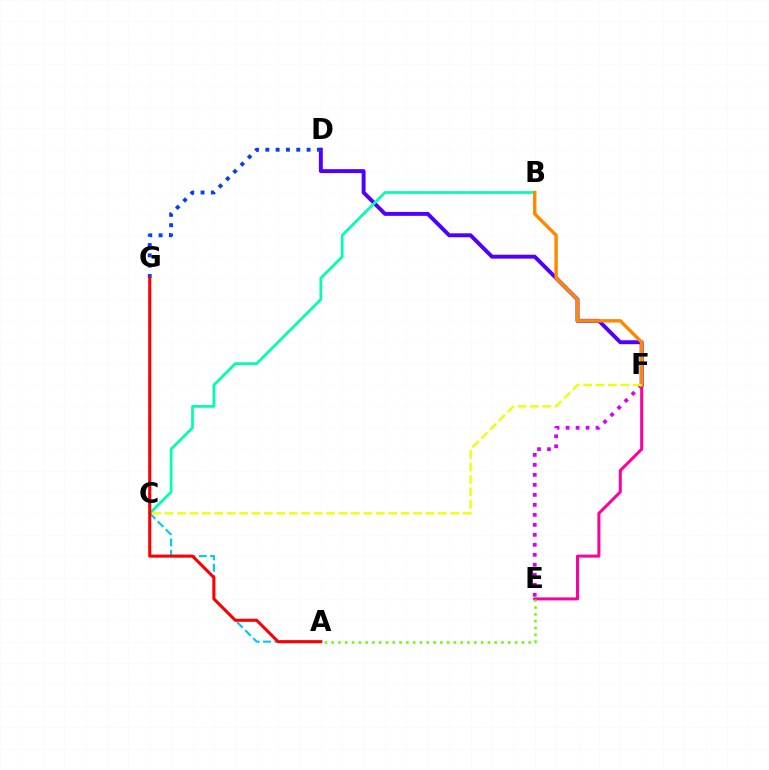{('E', 'F'): [{'color': '#ff00a0', 'line_style': 'solid', 'thickness': 2.16}, {'color': '#d600ff', 'line_style': 'dotted', 'thickness': 2.71}], ('D', 'F'): [{'color': '#4f00ff', 'line_style': 'solid', 'thickness': 2.83}], ('C', 'G'): [{'color': '#00ff27', 'line_style': 'dashed', 'thickness': 1.56}], ('B', 'C'): [{'color': '#00ffaf', 'line_style': 'solid', 'thickness': 1.97}], ('A', 'C'): [{'color': '#00c7ff', 'line_style': 'dashed', 'thickness': 1.54}], ('D', 'G'): [{'color': '#003fff', 'line_style': 'dotted', 'thickness': 2.8}], ('B', 'F'): [{'color': '#ff8800', 'line_style': 'solid', 'thickness': 2.46}], ('C', 'F'): [{'color': '#eeff00', 'line_style': 'dashed', 'thickness': 1.69}], ('A', 'G'): [{'color': '#ff0000', 'line_style': 'solid', 'thickness': 2.21}], ('A', 'E'): [{'color': '#66ff00', 'line_style': 'dotted', 'thickness': 1.85}]}